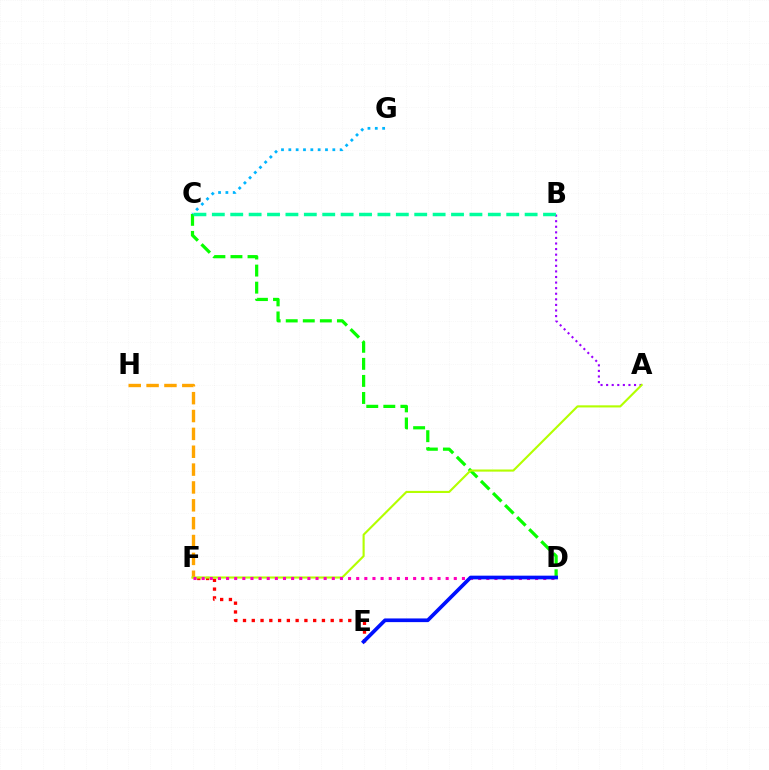{('C', 'D'): [{'color': '#08ff00', 'line_style': 'dashed', 'thickness': 2.32}], ('E', 'F'): [{'color': '#ff0000', 'line_style': 'dotted', 'thickness': 2.38}], ('F', 'H'): [{'color': '#ffa500', 'line_style': 'dashed', 'thickness': 2.43}], ('A', 'B'): [{'color': '#9b00ff', 'line_style': 'dotted', 'thickness': 1.52}], ('A', 'F'): [{'color': '#b3ff00', 'line_style': 'solid', 'thickness': 1.53}], ('D', 'F'): [{'color': '#ff00bd', 'line_style': 'dotted', 'thickness': 2.21}], ('B', 'C'): [{'color': '#00ff9d', 'line_style': 'dashed', 'thickness': 2.5}], ('D', 'E'): [{'color': '#0010ff', 'line_style': 'solid', 'thickness': 2.65}], ('C', 'G'): [{'color': '#00b5ff', 'line_style': 'dotted', 'thickness': 1.99}]}